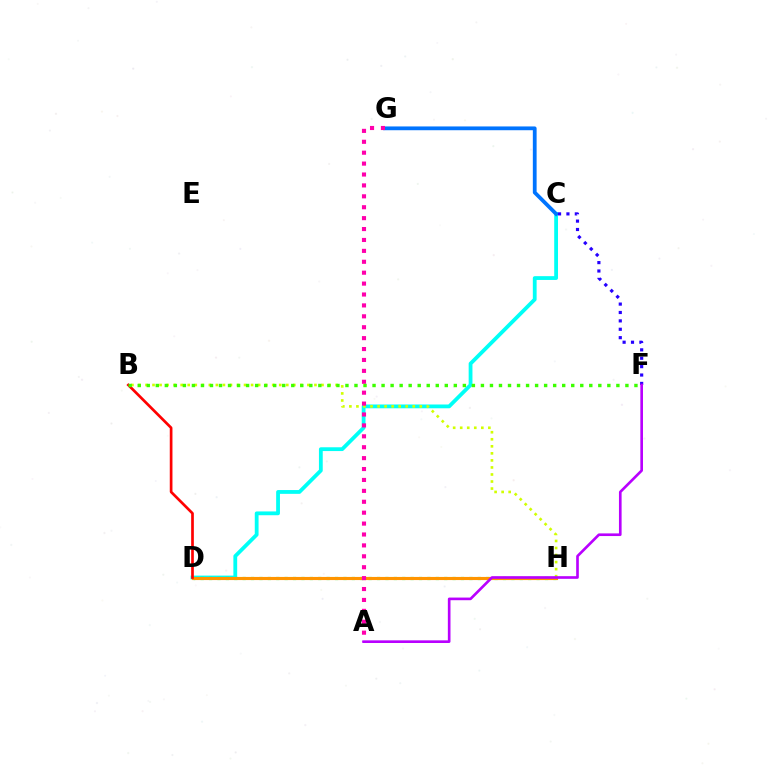{('C', 'D'): [{'color': '#00fff6', 'line_style': 'solid', 'thickness': 2.73}], ('C', 'G'): [{'color': '#0074ff', 'line_style': 'solid', 'thickness': 2.72}], ('B', 'H'): [{'color': '#d1ff00', 'line_style': 'dotted', 'thickness': 1.91}], ('D', 'H'): [{'color': '#00ff5c', 'line_style': 'dotted', 'thickness': 2.28}, {'color': '#ff9400', 'line_style': 'solid', 'thickness': 2.25}], ('C', 'F'): [{'color': '#2500ff', 'line_style': 'dotted', 'thickness': 2.28}], ('A', 'G'): [{'color': '#ff00ac', 'line_style': 'dotted', 'thickness': 2.96}], ('B', 'D'): [{'color': '#ff0000', 'line_style': 'solid', 'thickness': 1.94}], ('A', 'F'): [{'color': '#b900ff', 'line_style': 'solid', 'thickness': 1.91}], ('B', 'F'): [{'color': '#3dff00', 'line_style': 'dotted', 'thickness': 2.45}]}